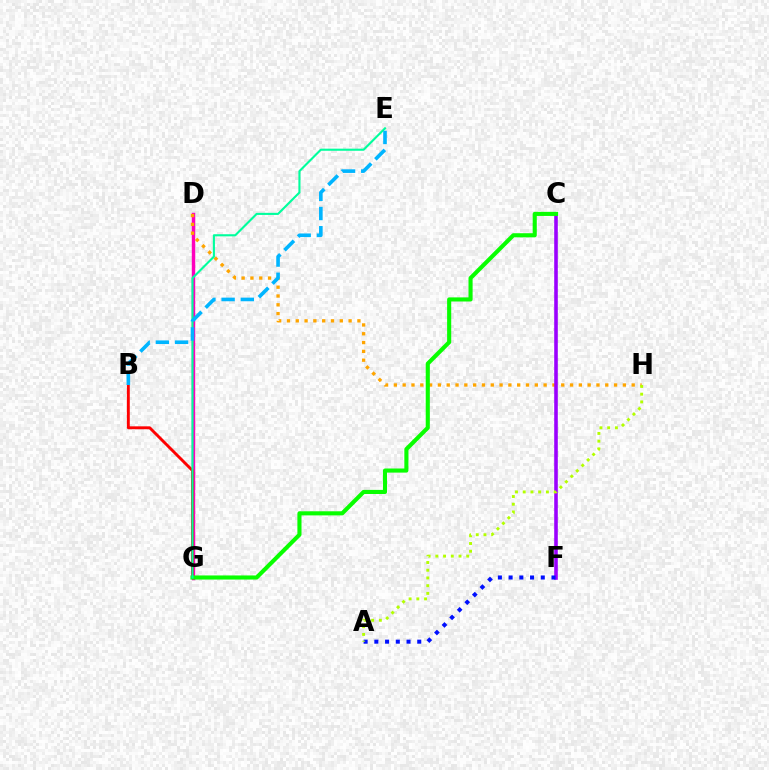{('D', 'G'): [{'color': '#ff00bd', 'line_style': 'solid', 'thickness': 2.46}], ('D', 'H'): [{'color': '#ffa500', 'line_style': 'dotted', 'thickness': 2.39}], ('C', 'F'): [{'color': '#9b00ff', 'line_style': 'solid', 'thickness': 2.58}], ('B', 'G'): [{'color': '#ff0000', 'line_style': 'solid', 'thickness': 2.08}], ('C', 'G'): [{'color': '#08ff00', 'line_style': 'solid', 'thickness': 2.95}], ('A', 'F'): [{'color': '#0010ff', 'line_style': 'dotted', 'thickness': 2.91}], ('E', 'G'): [{'color': '#00ff9d', 'line_style': 'solid', 'thickness': 1.52}], ('B', 'E'): [{'color': '#00b5ff', 'line_style': 'dashed', 'thickness': 2.61}], ('A', 'H'): [{'color': '#b3ff00', 'line_style': 'dotted', 'thickness': 2.1}]}